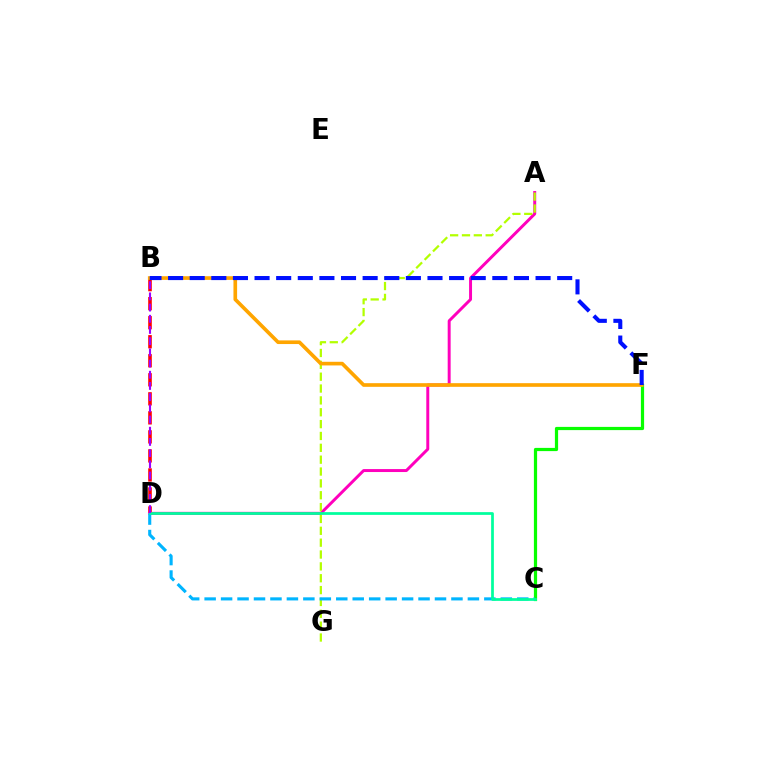{('B', 'D'): [{'color': '#ff0000', 'line_style': 'dashed', 'thickness': 2.59}, {'color': '#9b00ff', 'line_style': 'dashed', 'thickness': 1.52}], ('A', 'D'): [{'color': '#ff00bd', 'line_style': 'solid', 'thickness': 2.13}], ('A', 'G'): [{'color': '#b3ff00', 'line_style': 'dashed', 'thickness': 1.61}], ('C', 'F'): [{'color': '#08ff00', 'line_style': 'solid', 'thickness': 2.31}], ('B', 'F'): [{'color': '#ffa500', 'line_style': 'solid', 'thickness': 2.63}, {'color': '#0010ff', 'line_style': 'dashed', 'thickness': 2.94}], ('C', 'D'): [{'color': '#00b5ff', 'line_style': 'dashed', 'thickness': 2.24}, {'color': '#00ff9d', 'line_style': 'solid', 'thickness': 1.97}]}